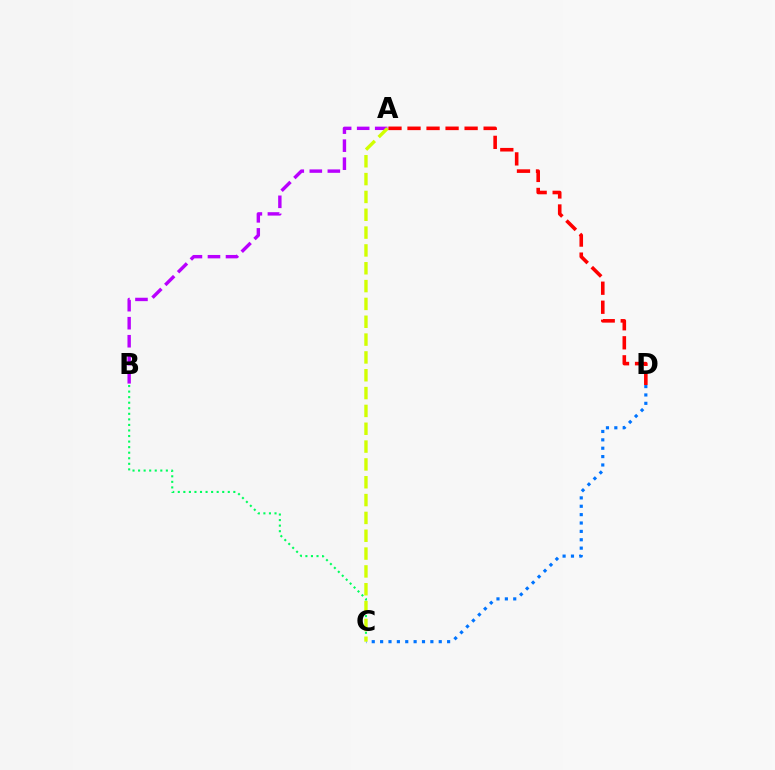{('A', 'B'): [{'color': '#b900ff', 'line_style': 'dashed', 'thickness': 2.45}], ('B', 'C'): [{'color': '#00ff5c', 'line_style': 'dotted', 'thickness': 1.51}], ('C', 'D'): [{'color': '#0074ff', 'line_style': 'dotted', 'thickness': 2.28}], ('A', 'C'): [{'color': '#d1ff00', 'line_style': 'dashed', 'thickness': 2.42}], ('A', 'D'): [{'color': '#ff0000', 'line_style': 'dashed', 'thickness': 2.59}]}